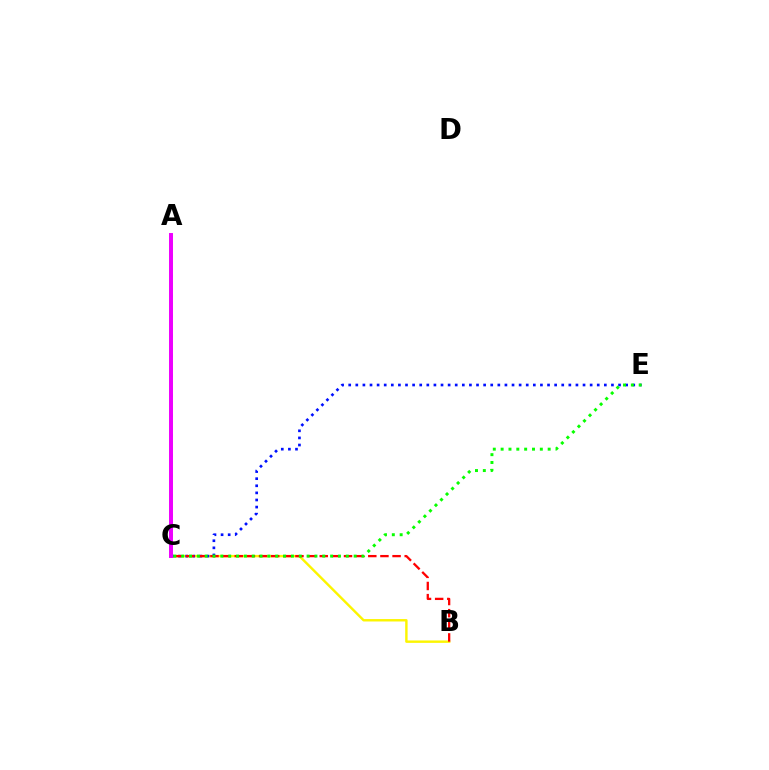{('B', 'C'): [{'color': '#fcf500', 'line_style': 'solid', 'thickness': 1.74}, {'color': '#ff0000', 'line_style': 'dashed', 'thickness': 1.65}], ('C', 'E'): [{'color': '#0010ff', 'line_style': 'dotted', 'thickness': 1.93}, {'color': '#08ff00', 'line_style': 'dotted', 'thickness': 2.13}], ('A', 'C'): [{'color': '#00fff6', 'line_style': 'dotted', 'thickness': 1.81}, {'color': '#ee00ff', 'line_style': 'solid', 'thickness': 2.85}]}